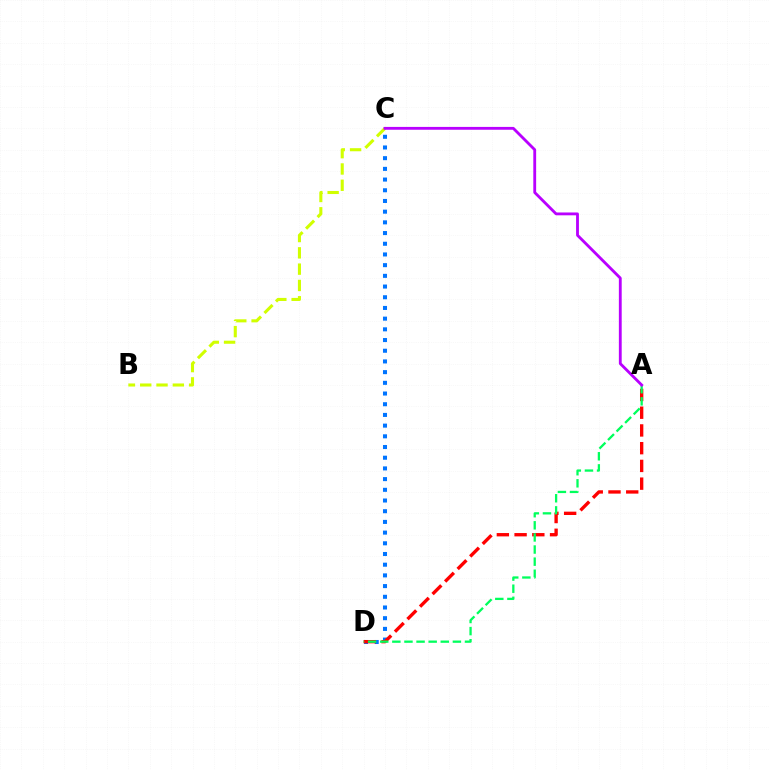{('C', 'D'): [{'color': '#0074ff', 'line_style': 'dotted', 'thickness': 2.91}], ('B', 'C'): [{'color': '#d1ff00', 'line_style': 'dashed', 'thickness': 2.21}], ('A', 'D'): [{'color': '#ff0000', 'line_style': 'dashed', 'thickness': 2.41}, {'color': '#00ff5c', 'line_style': 'dashed', 'thickness': 1.65}], ('A', 'C'): [{'color': '#b900ff', 'line_style': 'solid', 'thickness': 2.04}]}